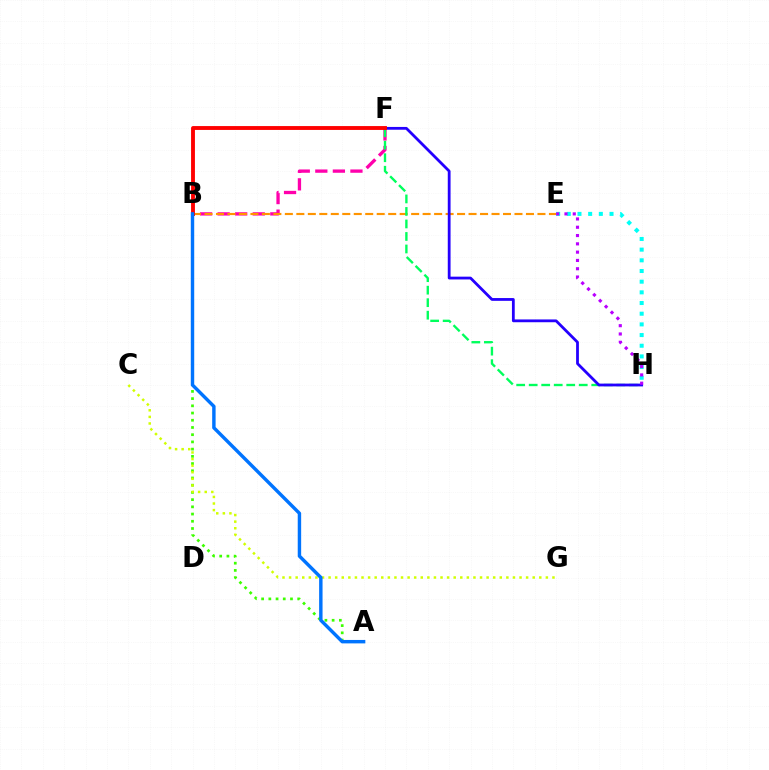{('B', 'F'): [{'color': '#ff00ac', 'line_style': 'dashed', 'thickness': 2.39}, {'color': '#ff0000', 'line_style': 'solid', 'thickness': 2.78}], ('B', 'E'): [{'color': '#ff9400', 'line_style': 'dashed', 'thickness': 1.56}], ('A', 'B'): [{'color': '#3dff00', 'line_style': 'dotted', 'thickness': 1.96}, {'color': '#0074ff', 'line_style': 'solid', 'thickness': 2.46}], ('F', 'H'): [{'color': '#00ff5c', 'line_style': 'dashed', 'thickness': 1.7}, {'color': '#2500ff', 'line_style': 'solid', 'thickness': 2.01}], ('C', 'G'): [{'color': '#d1ff00', 'line_style': 'dotted', 'thickness': 1.79}], ('E', 'H'): [{'color': '#00fff6', 'line_style': 'dotted', 'thickness': 2.9}, {'color': '#b900ff', 'line_style': 'dotted', 'thickness': 2.25}]}